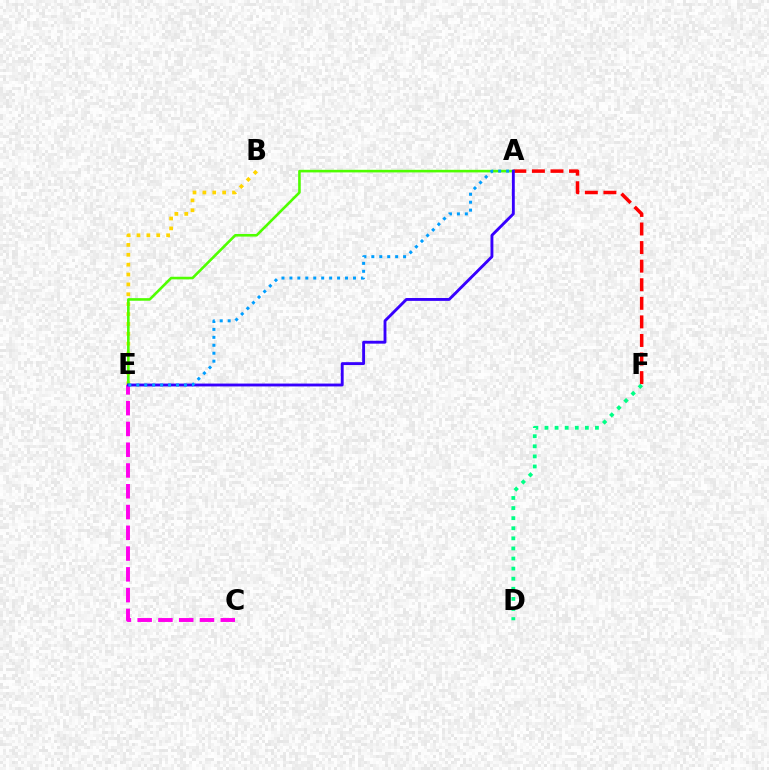{('A', 'F'): [{'color': '#ff0000', 'line_style': 'dashed', 'thickness': 2.52}], ('B', 'E'): [{'color': '#ffd500', 'line_style': 'dotted', 'thickness': 2.68}], ('A', 'E'): [{'color': '#4fff00', 'line_style': 'solid', 'thickness': 1.87}, {'color': '#3700ff', 'line_style': 'solid', 'thickness': 2.07}, {'color': '#009eff', 'line_style': 'dotted', 'thickness': 2.16}], ('D', 'F'): [{'color': '#00ff86', 'line_style': 'dotted', 'thickness': 2.74}], ('C', 'E'): [{'color': '#ff00ed', 'line_style': 'dashed', 'thickness': 2.82}]}